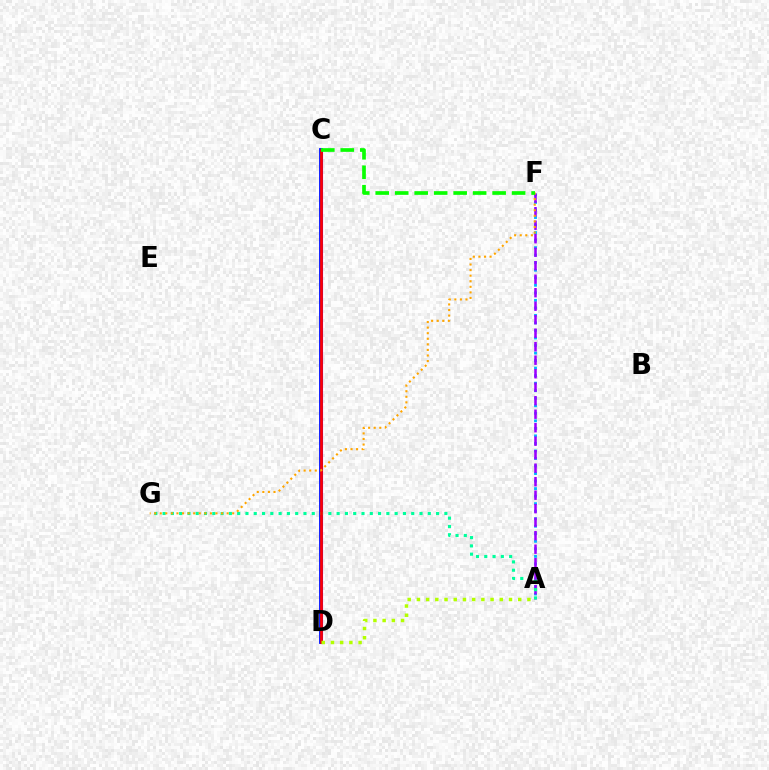{('A', 'F'): [{'color': '#00b5ff', 'line_style': 'dotted', 'thickness': 2.05}, {'color': '#9b00ff', 'line_style': 'dashed', 'thickness': 1.83}], ('C', 'D'): [{'color': '#ff00bd', 'line_style': 'solid', 'thickness': 2.25}, {'color': '#0010ff', 'line_style': 'solid', 'thickness': 2.73}, {'color': '#ff0000', 'line_style': 'solid', 'thickness': 1.94}], ('A', 'G'): [{'color': '#00ff9d', 'line_style': 'dotted', 'thickness': 2.25}], ('F', 'G'): [{'color': '#ffa500', 'line_style': 'dotted', 'thickness': 1.51}], ('C', 'F'): [{'color': '#08ff00', 'line_style': 'dashed', 'thickness': 2.65}], ('A', 'D'): [{'color': '#b3ff00', 'line_style': 'dotted', 'thickness': 2.5}]}